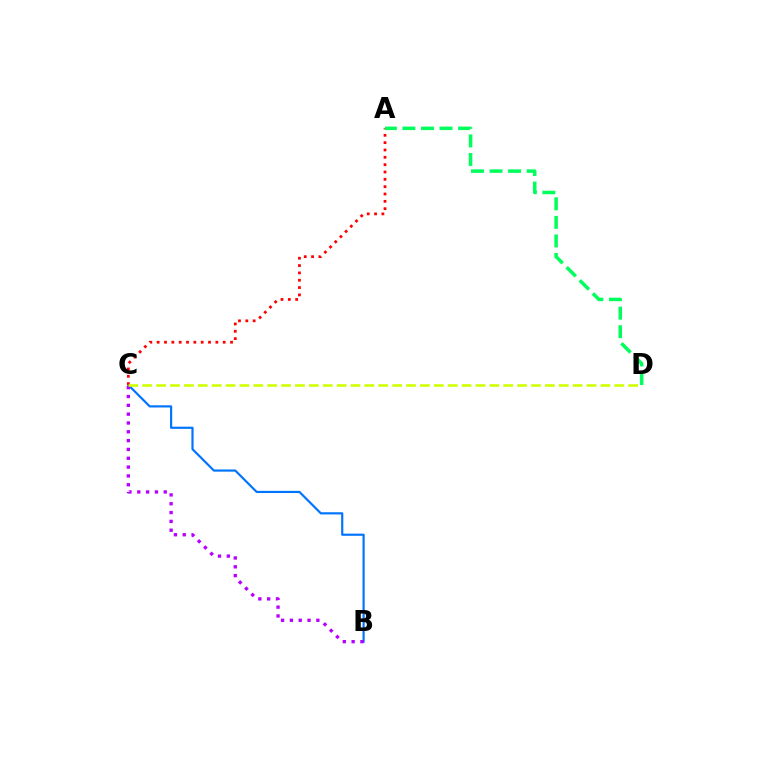{('B', 'C'): [{'color': '#0074ff', 'line_style': 'solid', 'thickness': 1.57}, {'color': '#b900ff', 'line_style': 'dotted', 'thickness': 2.4}], ('A', 'C'): [{'color': '#ff0000', 'line_style': 'dotted', 'thickness': 1.99}], ('C', 'D'): [{'color': '#d1ff00', 'line_style': 'dashed', 'thickness': 1.89}], ('A', 'D'): [{'color': '#00ff5c', 'line_style': 'dashed', 'thickness': 2.52}]}